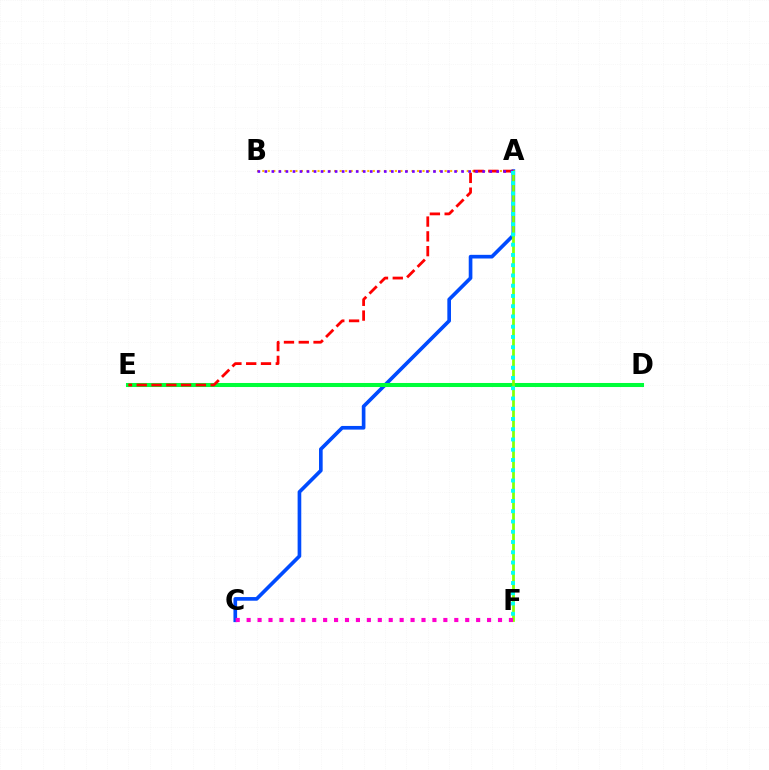{('A', 'B'): [{'color': '#ffbd00', 'line_style': 'dotted', 'thickness': 1.5}, {'color': '#7200ff', 'line_style': 'dotted', 'thickness': 1.91}], ('A', 'C'): [{'color': '#004bff', 'line_style': 'solid', 'thickness': 2.64}], ('D', 'E'): [{'color': '#00ff39', 'line_style': 'solid', 'thickness': 2.91}], ('A', 'F'): [{'color': '#84ff00', 'line_style': 'solid', 'thickness': 1.98}, {'color': '#00fff6', 'line_style': 'dotted', 'thickness': 2.79}], ('A', 'E'): [{'color': '#ff0000', 'line_style': 'dashed', 'thickness': 2.01}], ('C', 'F'): [{'color': '#ff00cf', 'line_style': 'dotted', 'thickness': 2.97}]}